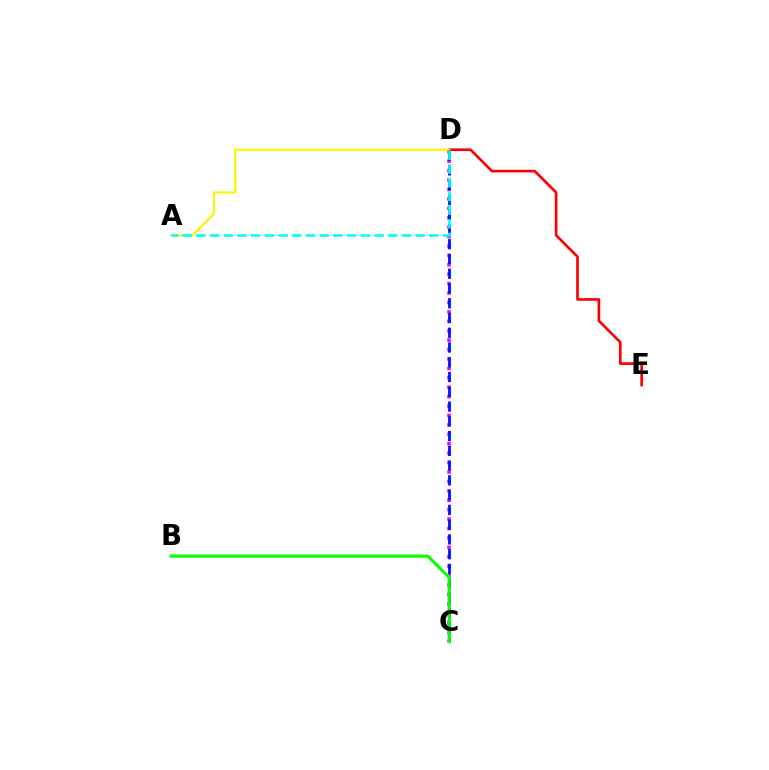{('D', 'E'): [{'color': '#ff0000', 'line_style': 'solid', 'thickness': 1.92}], ('C', 'D'): [{'color': '#ee00ff', 'line_style': 'dotted', 'thickness': 2.56}, {'color': '#0010ff', 'line_style': 'dashed', 'thickness': 2.01}], ('A', 'D'): [{'color': '#fcf500', 'line_style': 'solid', 'thickness': 1.56}, {'color': '#00fff6', 'line_style': 'dashed', 'thickness': 1.86}], ('B', 'C'): [{'color': '#08ff00', 'line_style': 'solid', 'thickness': 2.25}]}